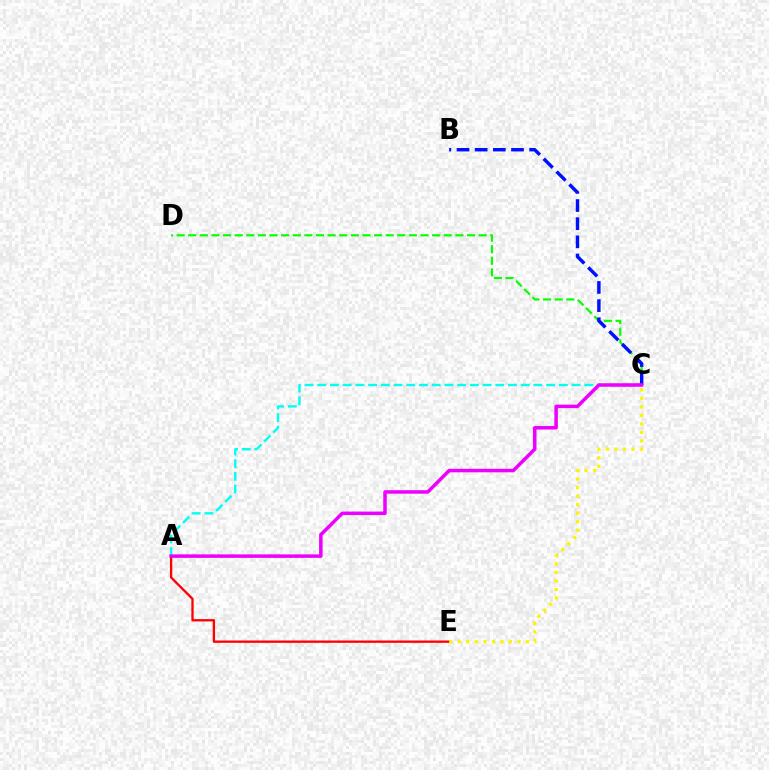{('C', 'D'): [{'color': '#08ff00', 'line_style': 'dashed', 'thickness': 1.58}], ('A', 'E'): [{'color': '#ff0000', 'line_style': 'solid', 'thickness': 1.67}], ('A', 'C'): [{'color': '#00fff6', 'line_style': 'dashed', 'thickness': 1.73}, {'color': '#ee00ff', 'line_style': 'solid', 'thickness': 2.52}], ('C', 'E'): [{'color': '#fcf500', 'line_style': 'dotted', 'thickness': 2.32}], ('B', 'C'): [{'color': '#0010ff', 'line_style': 'dashed', 'thickness': 2.47}]}